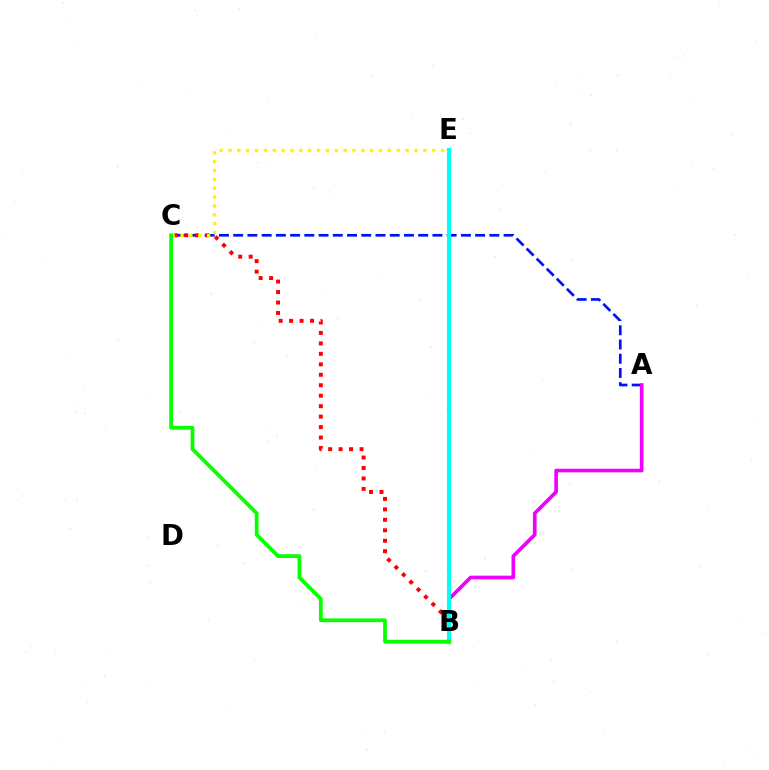{('A', 'C'): [{'color': '#0010ff', 'line_style': 'dashed', 'thickness': 1.93}], ('A', 'B'): [{'color': '#ee00ff', 'line_style': 'solid', 'thickness': 2.63}], ('B', 'C'): [{'color': '#ff0000', 'line_style': 'dotted', 'thickness': 2.84}, {'color': '#08ff00', 'line_style': 'solid', 'thickness': 2.7}], ('B', 'E'): [{'color': '#00fff6', 'line_style': 'solid', 'thickness': 2.96}], ('C', 'E'): [{'color': '#fcf500', 'line_style': 'dotted', 'thickness': 2.41}]}